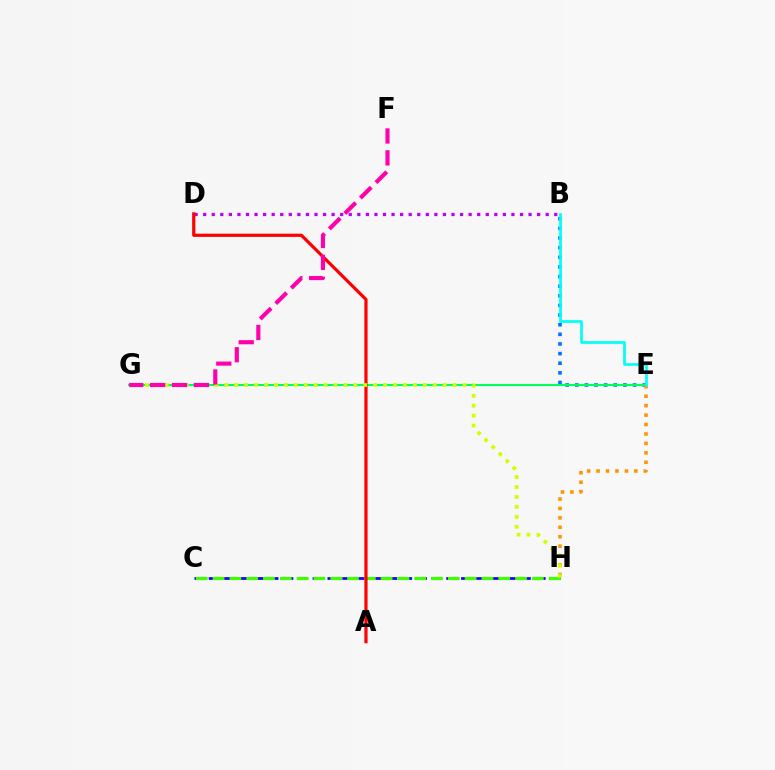{('C', 'H'): [{'color': '#2500ff', 'line_style': 'dashed', 'thickness': 2.02}, {'color': '#3dff00', 'line_style': 'dashed', 'thickness': 2.28}], ('B', 'E'): [{'color': '#0074ff', 'line_style': 'dotted', 'thickness': 2.62}, {'color': '#00fff6', 'line_style': 'solid', 'thickness': 1.94}], ('E', 'G'): [{'color': '#00ff5c', 'line_style': 'solid', 'thickness': 1.51}], ('B', 'D'): [{'color': '#b900ff', 'line_style': 'dotted', 'thickness': 2.33}], ('E', 'H'): [{'color': '#ff9400', 'line_style': 'dotted', 'thickness': 2.56}], ('A', 'D'): [{'color': '#ff0000', 'line_style': 'solid', 'thickness': 2.3}], ('G', 'H'): [{'color': '#d1ff00', 'line_style': 'dotted', 'thickness': 2.7}], ('F', 'G'): [{'color': '#ff00ac', 'line_style': 'dashed', 'thickness': 2.97}]}